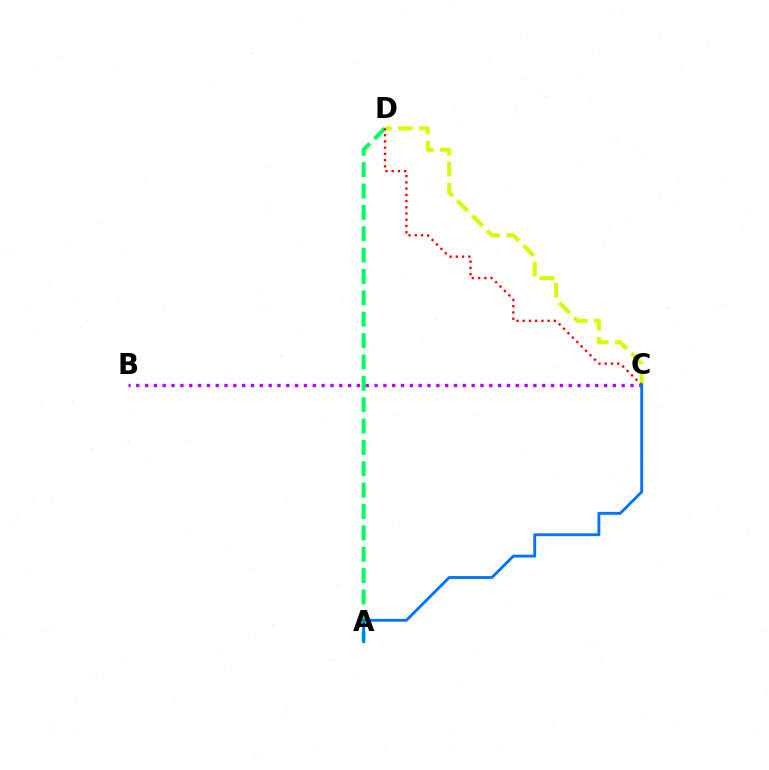{('C', 'D'): [{'color': '#d1ff00', 'line_style': 'dashed', 'thickness': 2.87}, {'color': '#ff0000', 'line_style': 'dotted', 'thickness': 1.69}], ('A', 'D'): [{'color': '#00ff5c', 'line_style': 'dashed', 'thickness': 2.9}], ('B', 'C'): [{'color': '#b900ff', 'line_style': 'dotted', 'thickness': 2.4}], ('A', 'C'): [{'color': '#0074ff', 'line_style': 'solid', 'thickness': 2.06}]}